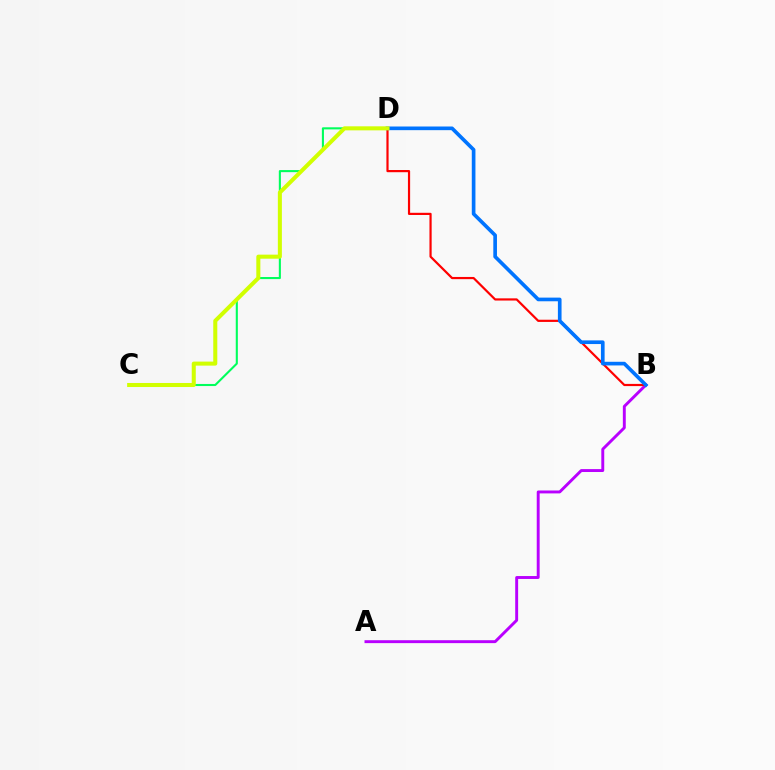{('C', 'D'): [{'color': '#00ff5c', 'line_style': 'solid', 'thickness': 1.51}, {'color': '#d1ff00', 'line_style': 'solid', 'thickness': 2.91}], ('A', 'B'): [{'color': '#b900ff', 'line_style': 'solid', 'thickness': 2.1}], ('B', 'D'): [{'color': '#ff0000', 'line_style': 'solid', 'thickness': 1.58}, {'color': '#0074ff', 'line_style': 'solid', 'thickness': 2.63}]}